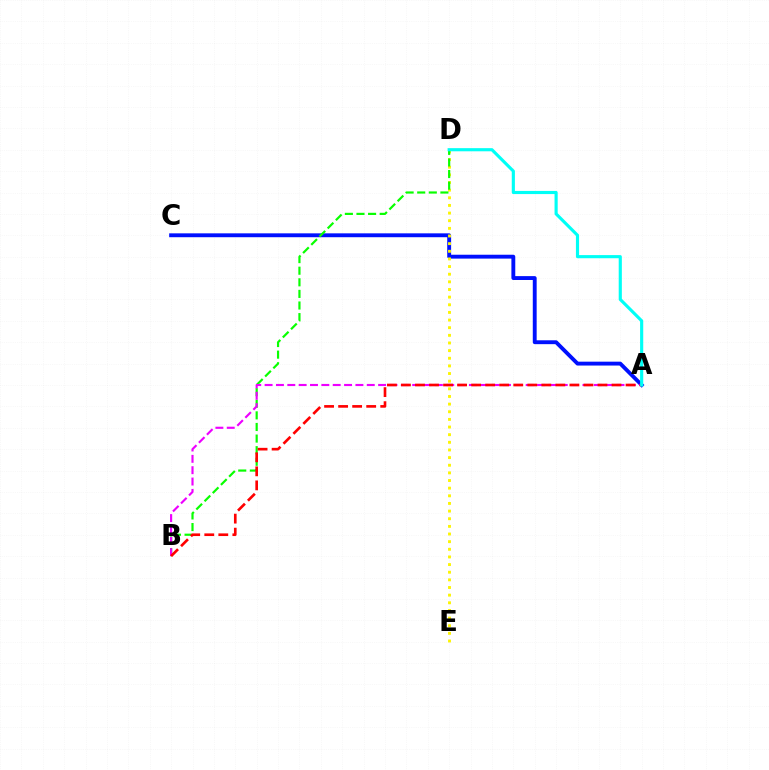{('A', 'C'): [{'color': '#0010ff', 'line_style': 'solid', 'thickness': 2.79}], ('D', 'E'): [{'color': '#fcf500', 'line_style': 'dotted', 'thickness': 2.08}], ('B', 'D'): [{'color': '#08ff00', 'line_style': 'dashed', 'thickness': 1.58}], ('A', 'B'): [{'color': '#ee00ff', 'line_style': 'dashed', 'thickness': 1.54}, {'color': '#ff0000', 'line_style': 'dashed', 'thickness': 1.91}], ('A', 'D'): [{'color': '#00fff6', 'line_style': 'solid', 'thickness': 2.26}]}